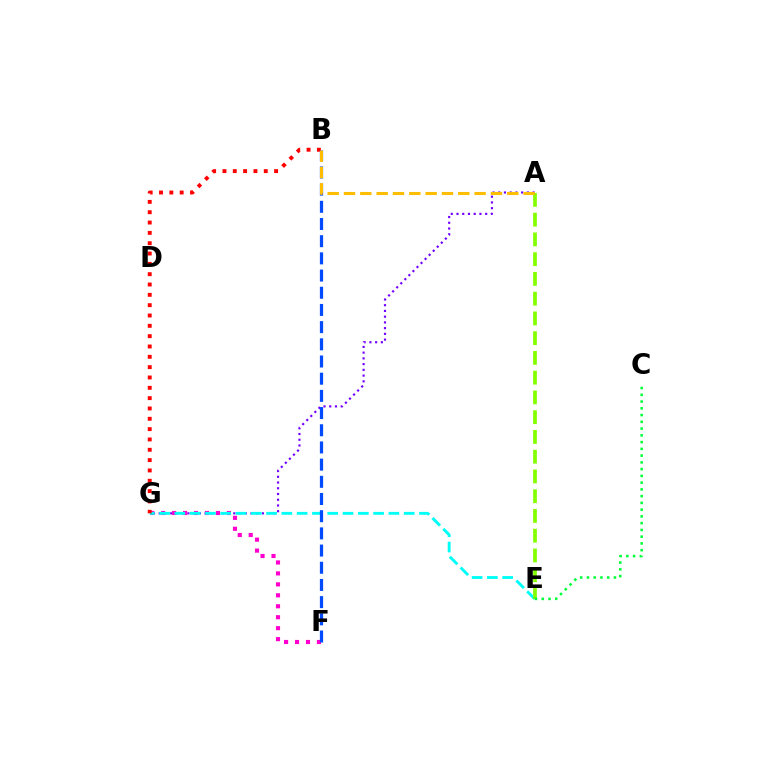{('A', 'G'): [{'color': '#7200ff', 'line_style': 'dotted', 'thickness': 1.56}], ('F', 'G'): [{'color': '#ff00cf', 'line_style': 'dotted', 'thickness': 2.98}], ('E', 'G'): [{'color': '#00fff6', 'line_style': 'dashed', 'thickness': 2.08}], ('B', 'G'): [{'color': '#ff0000', 'line_style': 'dotted', 'thickness': 2.81}], ('B', 'F'): [{'color': '#004bff', 'line_style': 'dashed', 'thickness': 2.33}], ('A', 'E'): [{'color': '#84ff00', 'line_style': 'dashed', 'thickness': 2.68}], ('A', 'B'): [{'color': '#ffbd00', 'line_style': 'dashed', 'thickness': 2.22}], ('C', 'E'): [{'color': '#00ff39', 'line_style': 'dotted', 'thickness': 1.84}]}